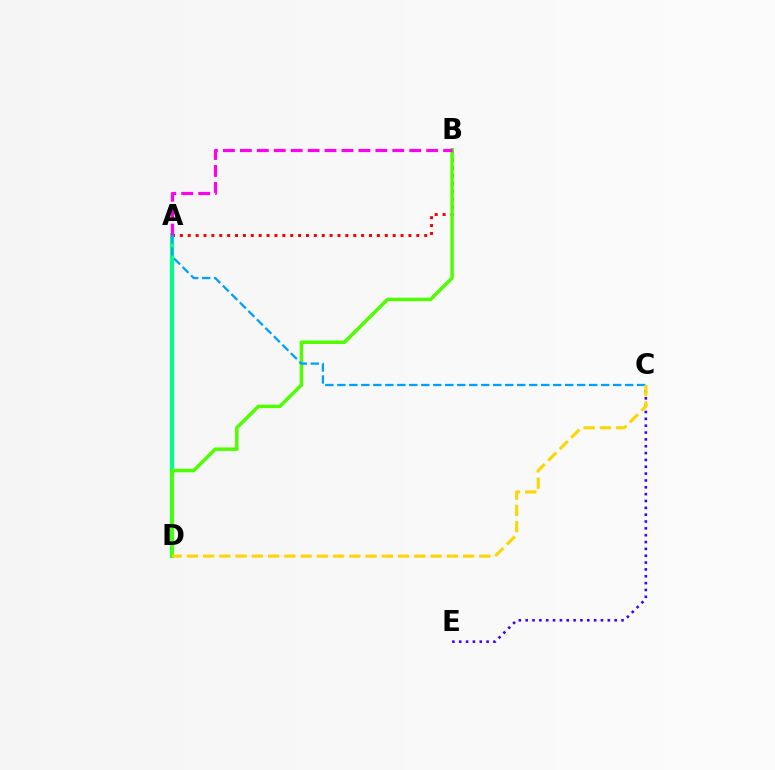{('A', 'B'): [{'color': '#ff0000', 'line_style': 'dotted', 'thickness': 2.14}, {'color': '#ff00ed', 'line_style': 'dashed', 'thickness': 2.3}], ('A', 'D'): [{'color': '#00ff86', 'line_style': 'solid', 'thickness': 2.97}], ('C', 'E'): [{'color': '#3700ff', 'line_style': 'dotted', 'thickness': 1.86}], ('B', 'D'): [{'color': '#4fff00', 'line_style': 'solid', 'thickness': 2.52}], ('A', 'C'): [{'color': '#009eff', 'line_style': 'dashed', 'thickness': 1.63}], ('C', 'D'): [{'color': '#ffd500', 'line_style': 'dashed', 'thickness': 2.21}]}